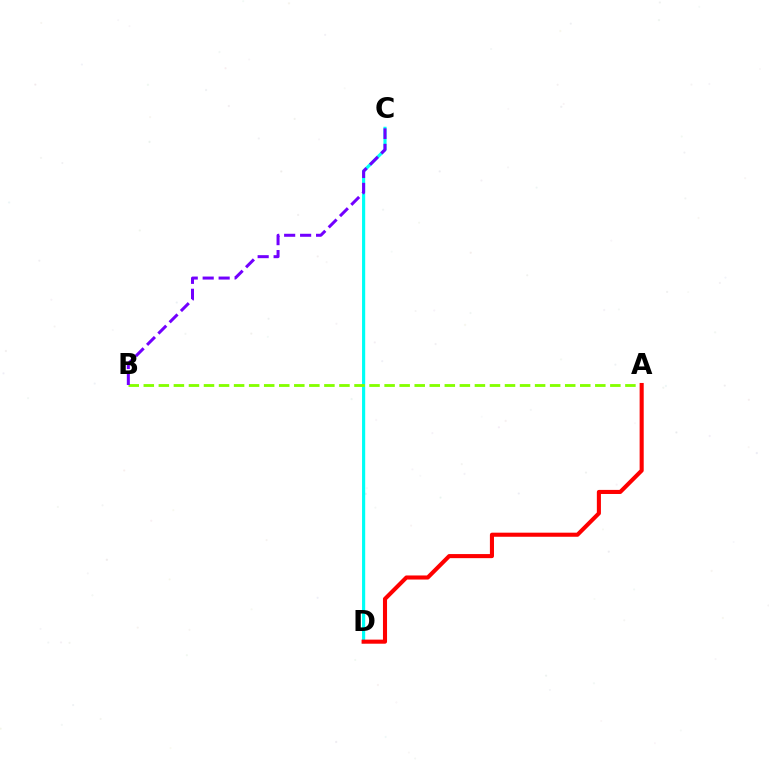{('C', 'D'): [{'color': '#00fff6', 'line_style': 'solid', 'thickness': 2.27}], ('A', 'B'): [{'color': '#84ff00', 'line_style': 'dashed', 'thickness': 2.04}], ('B', 'C'): [{'color': '#7200ff', 'line_style': 'dashed', 'thickness': 2.17}], ('A', 'D'): [{'color': '#ff0000', 'line_style': 'solid', 'thickness': 2.94}]}